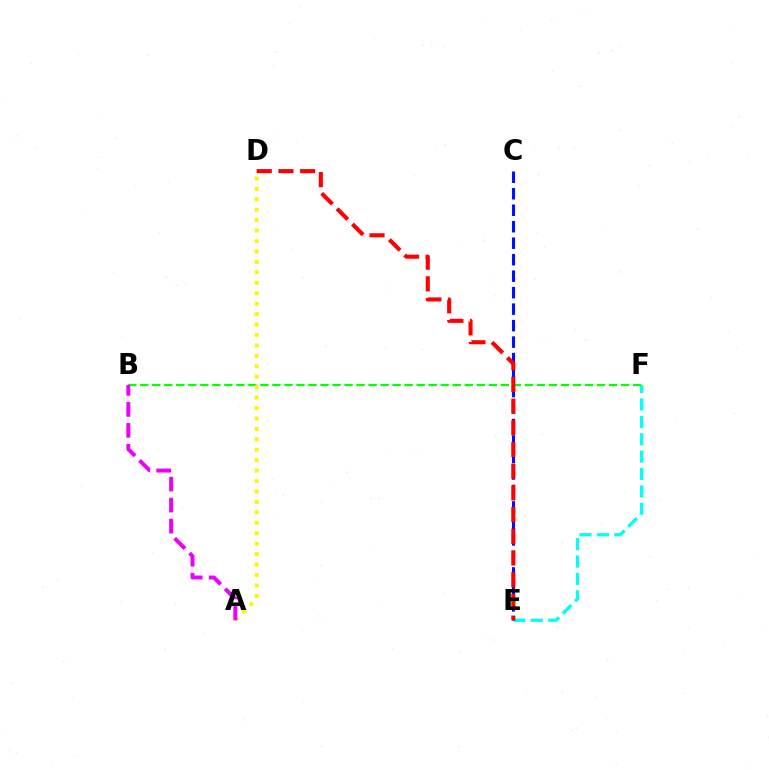{('E', 'F'): [{'color': '#00fff6', 'line_style': 'dashed', 'thickness': 2.36}], ('C', 'E'): [{'color': '#0010ff', 'line_style': 'dashed', 'thickness': 2.24}], ('B', 'F'): [{'color': '#08ff00', 'line_style': 'dashed', 'thickness': 1.63}], ('D', 'E'): [{'color': '#ff0000', 'line_style': 'dashed', 'thickness': 2.95}], ('A', 'D'): [{'color': '#fcf500', 'line_style': 'dotted', 'thickness': 2.84}], ('A', 'B'): [{'color': '#ee00ff', 'line_style': 'dashed', 'thickness': 2.85}]}